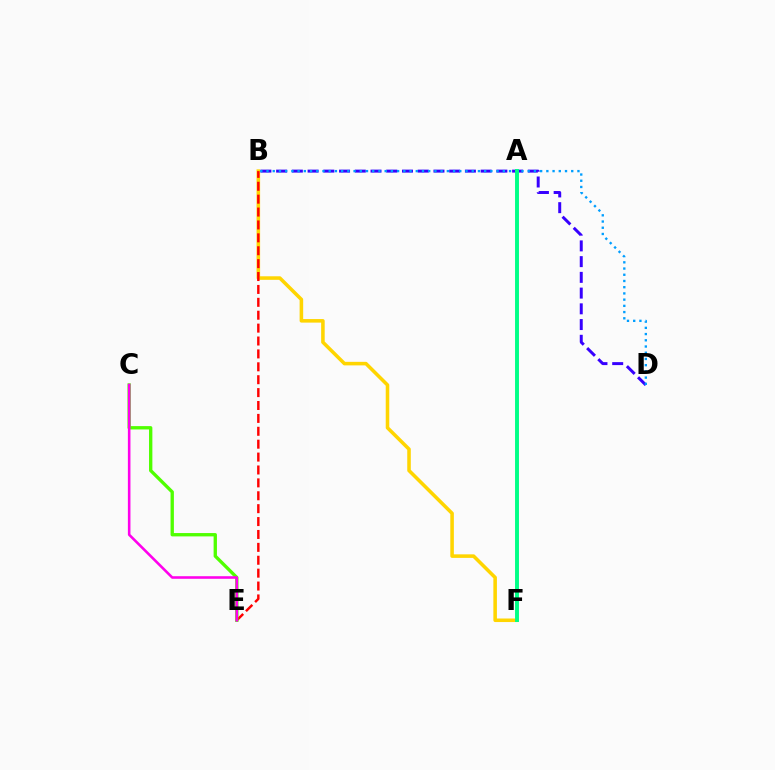{('B', 'D'): [{'color': '#3700ff', 'line_style': 'dashed', 'thickness': 2.14}, {'color': '#009eff', 'line_style': 'dotted', 'thickness': 1.69}], ('B', 'F'): [{'color': '#ffd500', 'line_style': 'solid', 'thickness': 2.56}], ('B', 'E'): [{'color': '#ff0000', 'line_style': 'dashed', 'thickness': 1.75}], ('C', 'E'): [{'color': '#4fff00', 'line_style': 'solid', 'thickness': 2.4}, {'color': '#ff00ed', 'line_style': 'solid', 'thickness': 1.86}], ('A', 'F'): [{'color': '#00ff86', 'line_style': 'solid', 'thickness': 2.82}]}